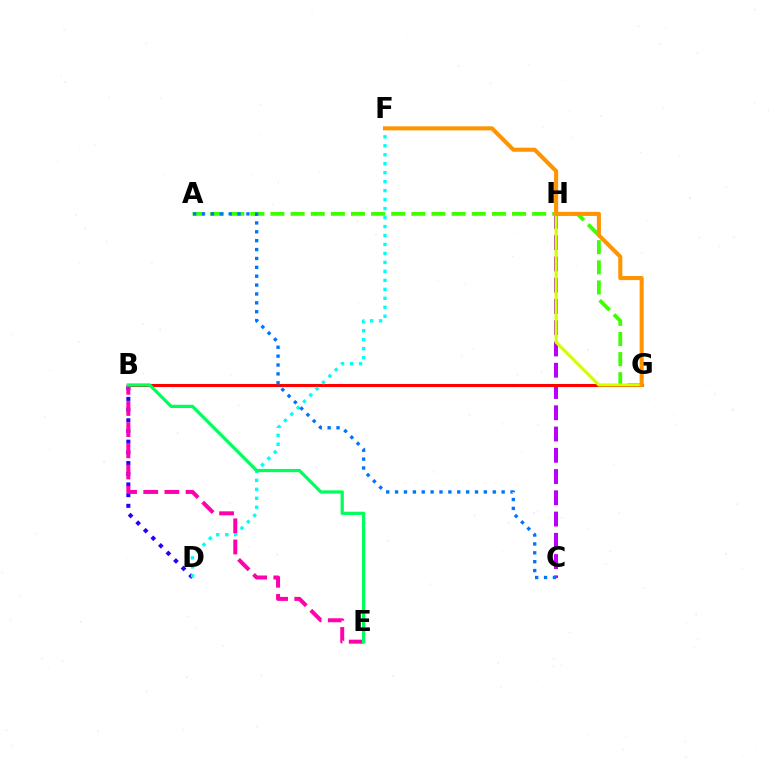{('C', 'H'): [{'color': '#b900ff', 'line_style': 'dashed', 'thickness': 2.89}], ('B', 'D'): [{'color': '#2500ff', 'line_style': 'dotted', 'thickness': 2.91}], ('A', 'G'): [{'color': '#3dff00', 'line_style': 'dashed', 'thickness': 2.73}], ('B', 'G'): [{'color': '#ff0000', 'line_style': 'solid', 'thickness': 2.2}], ('D', 'F'): [{'color': '#00fff6', 'line_style': 'dotted', 'thickness': 2.44}], ('B', 'E'): [{'color': '#ff00ac', 'line_style': 'dashed', 'thickness': 2.88}, {'color': '#00ff5c', 'line_style': 'solid', 'thickness': 2.33}], ('A', 'C'): [{'color': '#0074ff', 'line_style': 'dotted', 'thickness': 2.41}], ('G', 'H'): [{'color': '#d1ff00', 'line_style': 'solid', 'thickness': 2.23}], ('F', 'G'): [{'color': '#ff9400', 'line_style': 'solid', 'thickness': 2.93}]}